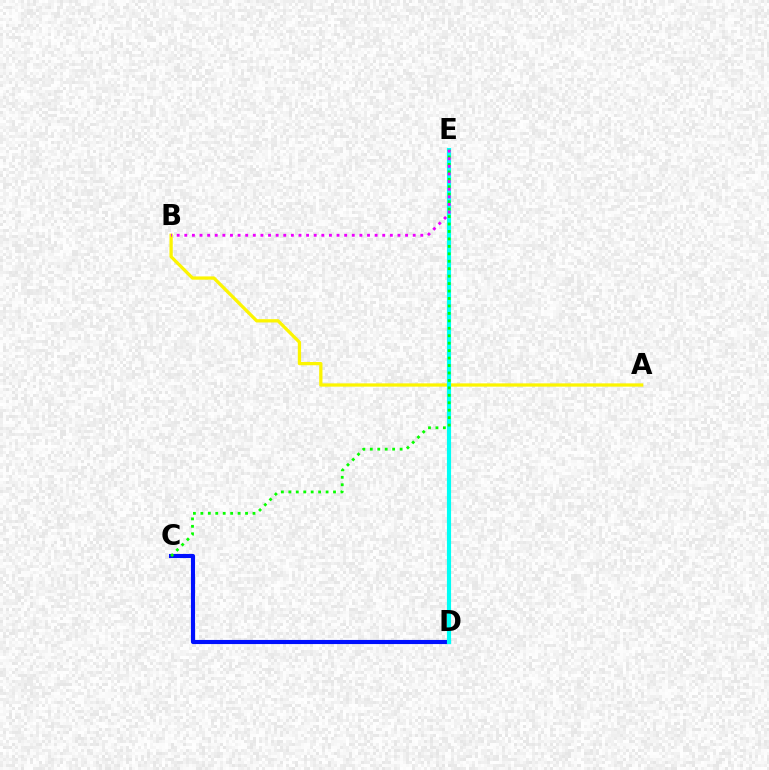{('D', 'E'): [{'color': '#ff0000', 'line_style': 'solid', 'thickness': 1.77}, {'color': '#00fff6', 'line_style': 'solid', 'thickness': 2.98}], ('A', 'B'): [{'color': '#fcf500', 'line_style': 'solid', 'thickness': 2.36}], ('C', 'D'): [{'color': '#0010ff', 'line_style': 'solid', 'thickness': 2.96}], ('C', 'E'): [{'color': '#08ff00', 'line_style': 'dotted', 'thickness': 2.02}], ('B', 'E'): [{'color': '#ee00ff', 'line_style': 'dotted', 'thickness': 2.07}]}